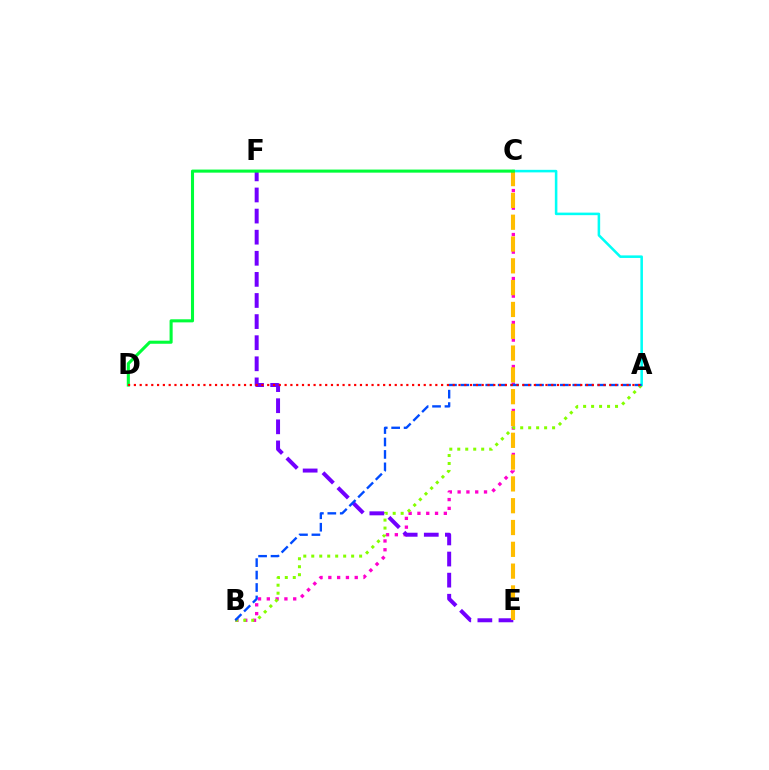{('A', 'C'): [{'color': '#00fff6', 'line_style': 'solid', 'thickness': 1.84}], ('B', 'C'): [{'color': '#ff00cf', 'line_style': 'dotted', 'thickness': 2.39}], ('A', 'B'): [{'color': '#84ff00', 'line_style': 'dotted', 'thickness': 2.17}, {'color': '#004bff', 'line_style': 'dashed', 'thickness': 1.69}], ('E', 'F'): [{'color': '#7200ff', 'line_style': 'dashed', 'thickness': 2.87}], ('C', 'E'): [{'color': '#ffbd00', 'line_style': 'dashed', 'thickness': 2.96}], ('C', 'D'): [{'color': '#00ff39', 'line_style': 'solid', 'thickness': 2.22}], ('A', 'D'): [{'color': '#ff0000', 'line_style': 'dotted', 'thickness': 1.58}]}